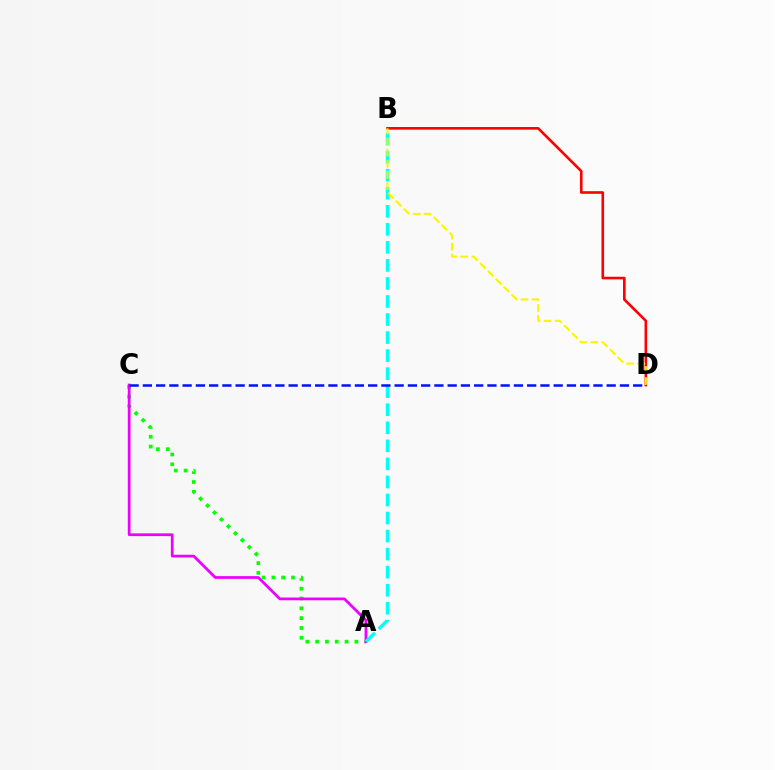{('A', 'C'): [{'color': '#08ff00', 'line_style': 'dotted', 'thickness': 2.67}, {'color': '#ee00ff', 'line_style': 'solid', 'thickness': 1.98}], ('B', 'D'): [{'color': '#ff0000', 'line_style': 'solid', 'thickness': 1.89}, {'color': '#fcf500', 'line_style': 'dashed', 'thickness': 1.51}], ('A', 'B'): [{'color': '#00fff6', 'line_style': 'dashed', 'thickness': 2.45}], ('C', 'D'): [{'color': '#0010ff', 'line_style': 'dashed', 'thickness': 1.8}]}